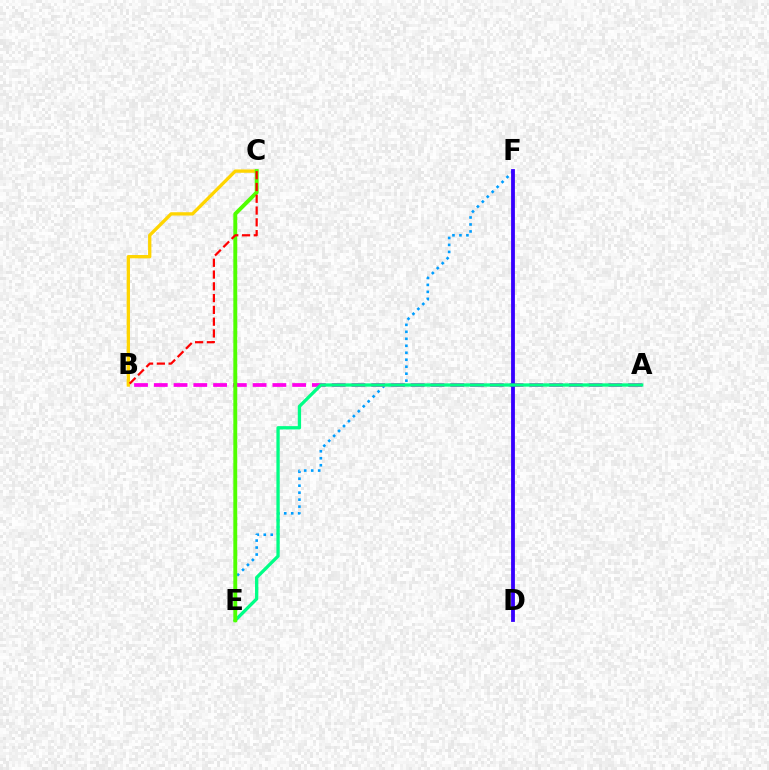{('E', 'F'): [{'color': '#009eff', 'line_style': 'dotted', 'thickness': 1.9}], ('A', 'B'): [{'color': '#ff00ed', 'line_style': 'dashed', 'thickness': 2.68}], ('D', 'F'): [{'color': '#3700ff', 'line_style': 'solid', 'thickness': 2.75}], ('A', 'E'): [{'color': '#00ff86', 'line_style': 'solid', 'thickness': 2.38}], ('B', 'C'): [{'color': '#ffd500', 'line_style': 'solid', 'thickness': 2.38}, {'color': '#ff0000', 'line_style': 'dashed', 'thickness': 1.6}], ('C', 'E'): [{'color': '#4fff00', 'line_style': 'solid', 'thickness': 2.81}]}